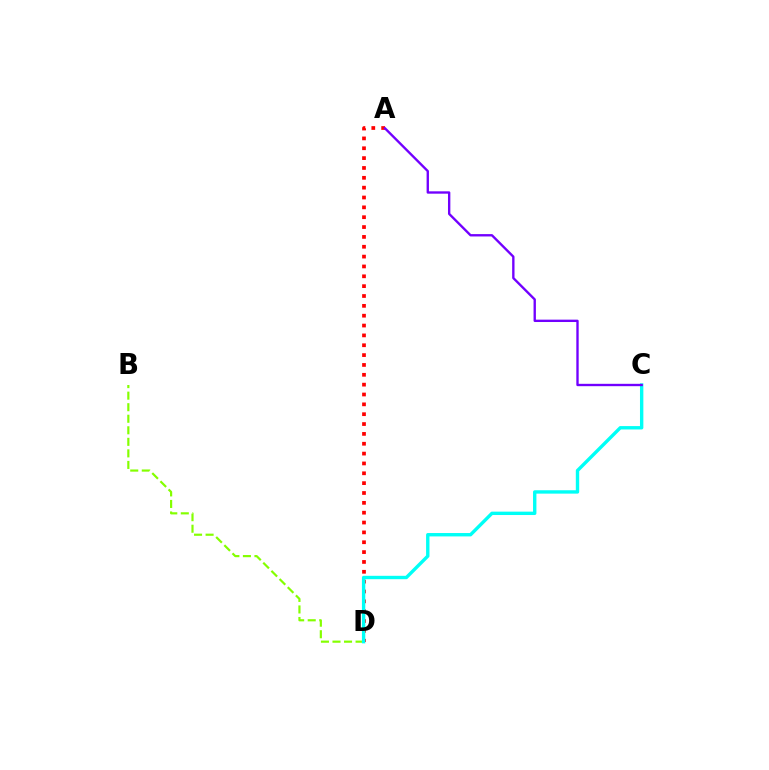{('A', 'D'): [{'color': '#ff0000', 'line_style': 'dotted', 'thickness': 2.68}], ('B', 'D'): [{'color': '#84ff00', 'line_style': 'dashed', 'thickness': 1.57}], ('C', 'D'): [{'color': '#00fff6', 'line_style': 'solid', 'thickness': 2.43}], ('A', 'C'): [{'color': '#7200ff', 'line_style': 'solid', 'thickness': 1.7}]}